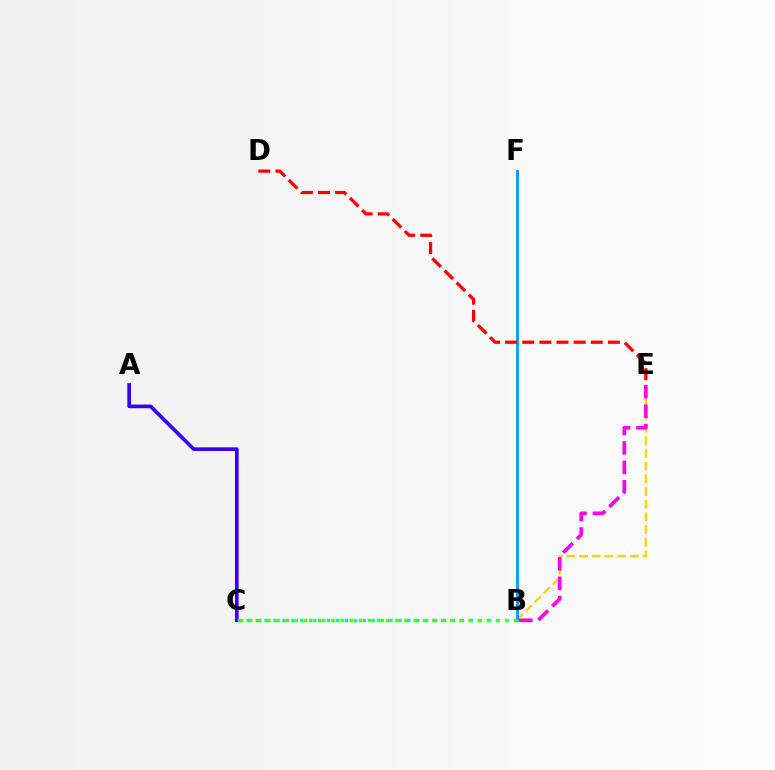{('B', 'E'): [{'color': '#ffd500', 'line_style': 'dashed', 'thickness': 1.72}, {'color': '#ff00ed', 'line_style': 'dashed', 'thickness': 2.64}], ('A', 'C'): [{'color': '#3700ff', 'line_style': 'solid', 'thickness': 2.65}], ('B', 'F'): [{'color': '#009eff', 'line_style': 'solid', 'thickness': 2.04}], ('B', 'C'): [{'color': '#00ff86', 'line_style': 'dotted', 'thickness': 2.42}, {'color': '#4fff00', 'line_style': 'dotted', 'thickness': 2.48}], ('D', 'E'): [{'color': '#ff0000', 'line_style': 'dashed', 'thickness': 2.33}]}